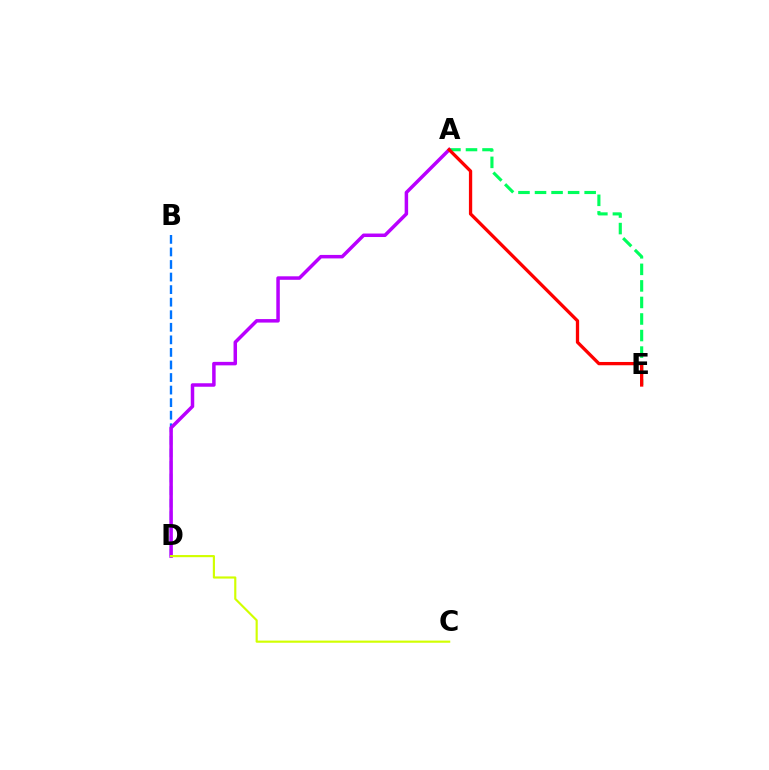{('A', 'E'): [{'color': '#00ff5c', 'line_style': 'dashed', 'thickness': 2.25}, {'color': '#ff0000', 'line_style': 'solid', 'thickness': 2.37}], ('B', 'D'): [{'color': '#0074ff', 'line_style': 'dashed', 'thickness': 1.71}], ('A', 'D'): [{'color': '#b900ff', 'line_style': 'solid', 'thickness': 2.51}], ('C', 'D'): [{'color': '#d1ff00', 'line_style': 'solid', 'thickness': 1.55}]}